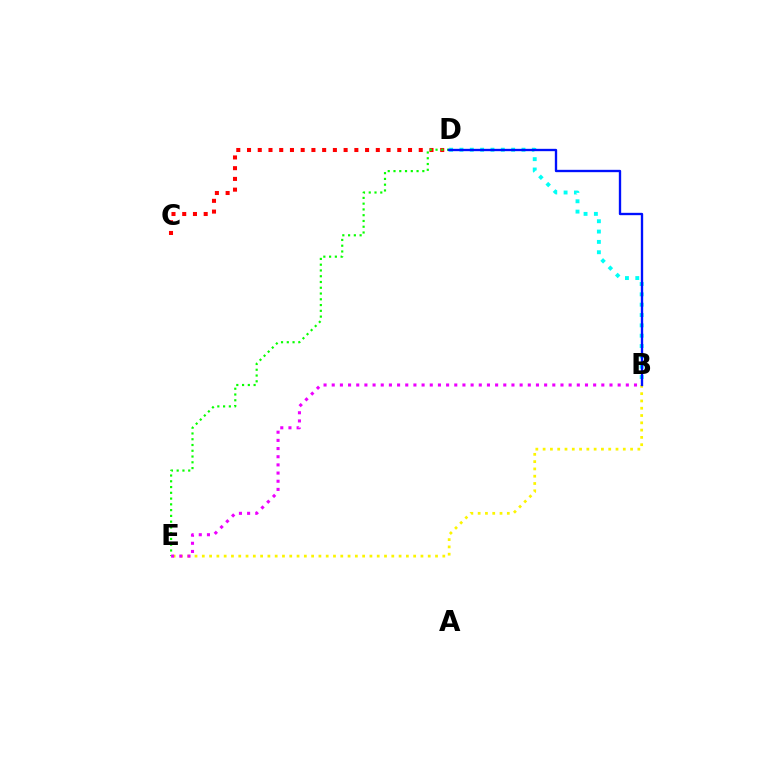{('B', 'E'): [{'color': '#fcf500', 'line_style': 'dotted', 'thickness': 1.98}, {'color': '#ee00ff', 'line_style': 'dotted', 'thickness': 2.22}], ('B', 'D'): [{'color': '#00fff6', 'line_style': 'dotted', 'thickness': 2.81}, {'color': '#0010ff', 'line_style': 'solid', 'thickness': 1.69}], ('C', 'D'): [{'color': '#ff0000', 'line_style': 'dotted', 'thickness': 2.92}], ('D', 'E'): [{'color': '#08ff00', 'line_style': 'dotted', 'thickness': 1.57}]}